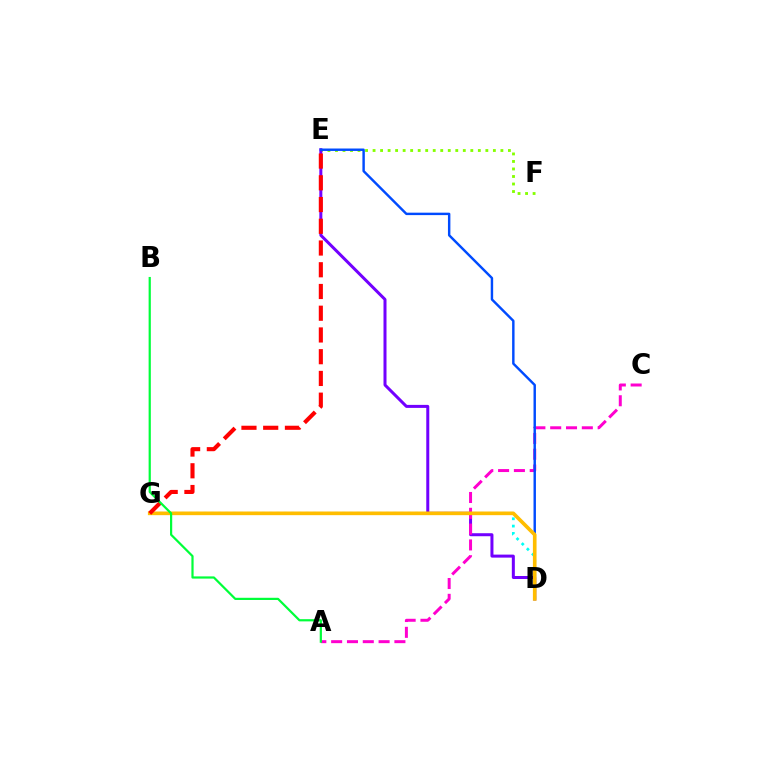{('E', 'F'): [{'color': '#84ff00', 'line_style': 'dotted', 'thickness': 2.04}], ('D', 'E'): [{'color': '#7200ff', 'line_style': 'solid', 'thickness': 2.17}, {'color': '#004bff', 'line_style': 'solid', 'thickness': 1.75}], ('D', 'G'): [{'color': '#00fff6', 'line_style': 'dotted', 'thickness': 1.98}, {'color': '#ffbd00', 'line_style': 'solid', 'thickness': 2.63}], ('A', 'C'): [{'color': '#ff00cf', 'line_style': 'dashed', 'thickness': 2.15}], ('E', 'G'): [{'color': '#ff0000', 'line_style': 'dashed', 'thickness': 2.95}], ('A', 'B'): [{'color': '#00ff39', 'line_style': 'solid', 'thickness': 1.59}]}